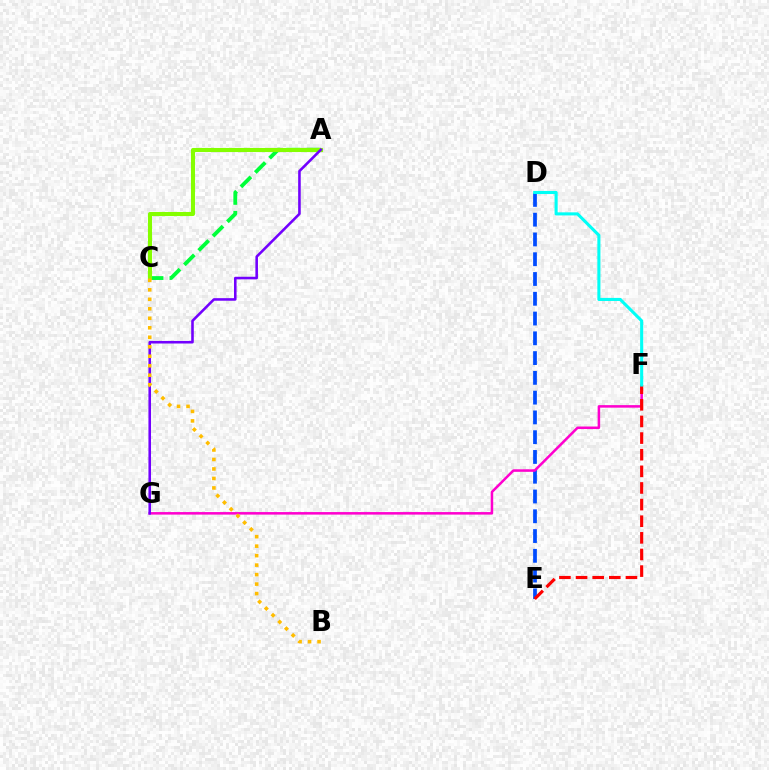{('D', 'E'): [{'color': '#004bff', 'line_style': 'dashed', 'thickness': 2.69}], ('F', 'G'): [{'color': '#ff00cf', 'line_style': 'solid', 'thickness': 1.82}], ('A', 'C'): [{'color': '#00ff39', 'line_style': 'dashed', 'thickness': 2.76}, {'color': '#84ff00', 'line_style': 'solid', 'thickness': 2.94}], ('A', 'G'): [{'color': '#7200ff', 'line_style': 'solid', 'thickness': 1.86}], ('E', 'F'): [{'color': '#ff0000', 'line_style': 'dashed', 'thickness': 2.26}], ('B', 'C'): [{'color': '#ffbd00', 'line_style': 'dotted', 'thickness': 2.58}], ('D', 'F'): [{'color': '#00fff6', 'line_style': 'solid', 'thickness': 2.22}]}